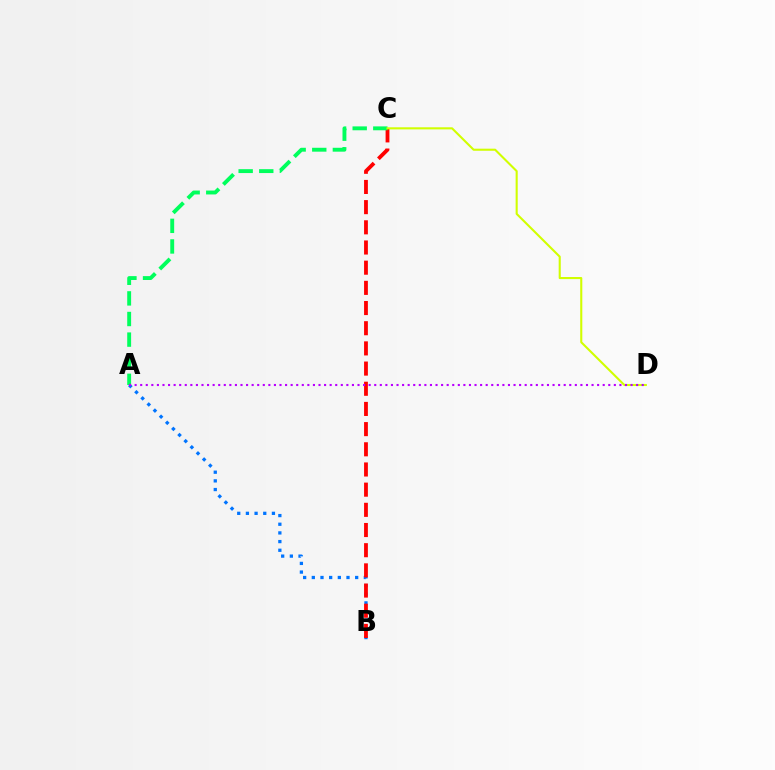{('A', 'B'): [{'color': '#0074ff', 'line_style': 'dotted', 'thickness': 2.36}], ('B', 'C'): [{'color': '#ff0000', 'line_style': 'dashed', 'thickness': 2.74}], ('A', 'C'): [{'color': '#00ff5c', 'line_style': 'dashed', 'thickness': 2.8}], ('C', 'D'): [{'color': '#d1ff00', 'line_style': 'solid', 'thickness': 1.51}], ('A', 'D'): [{'color': '#b900ff', 'line_style': 'dotted', 'thickness': 1.51}]}